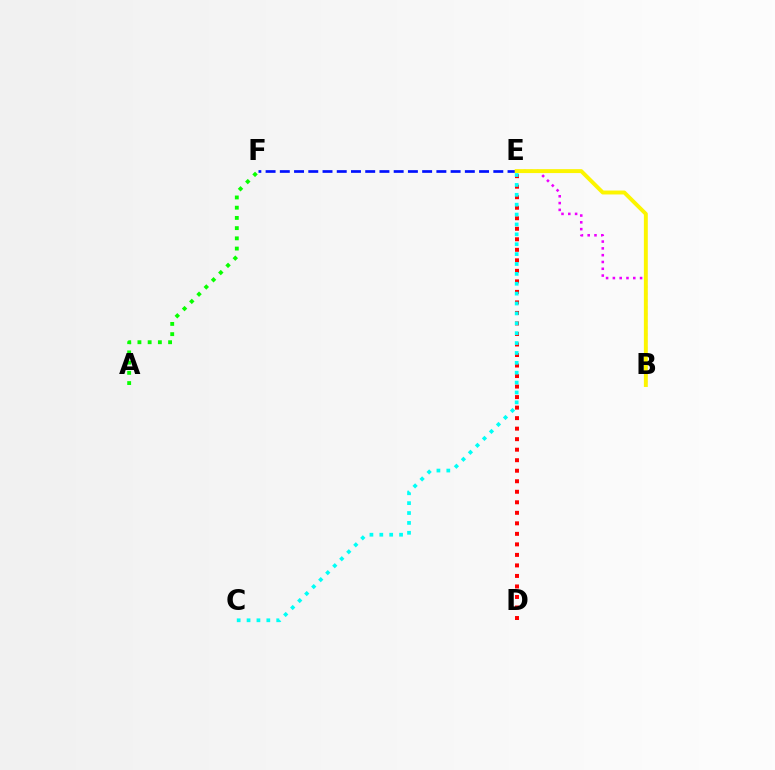{('D', 'E'): [{'color': '#ff0000', 'line_style': 'dotted', 'thickness': 2.86}], ('A', 'F'): [{'color': '#08ff00', 'line_style': 'dotted', 'thickness': 2.78}], ('B', 'E'): [{'color': '#ee00ff', 'line_style': 'dotted', 'thickness': 1.85}, {'color': '#fcf500', 'line_style': 'solid', 'thickness': 2.82}], ('E', 'F'): [{'color': '#0010ff', 'line_style': 'dashed', 'thickness': 1.93}], ('C', 'E'): [{'color': '#00fff6', 'line_style': 'dotted', 'thickness': 2.69}]}